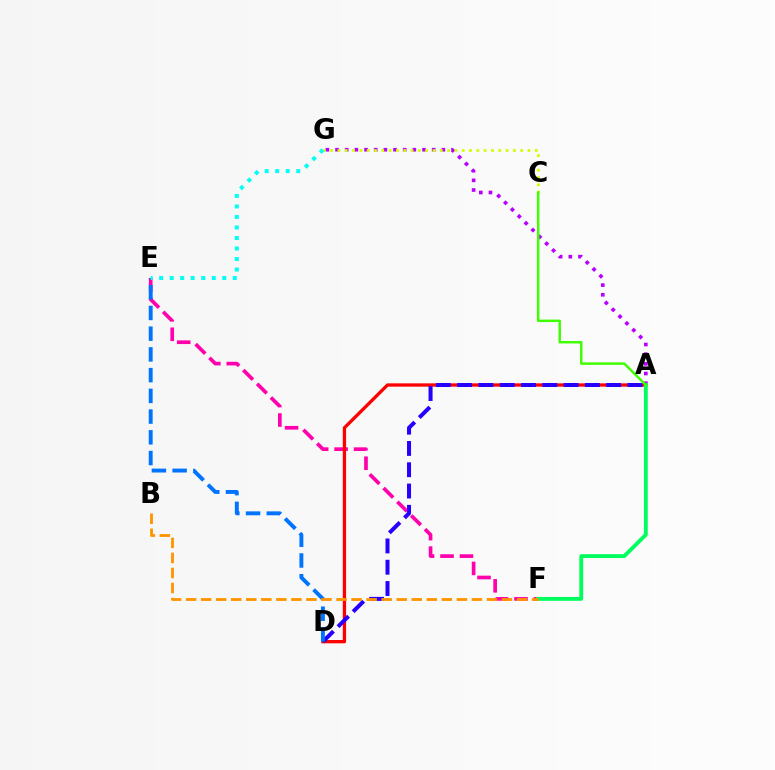{('A', 'G'): [{'color': '#b900ff', 'line_style': 'dotted', 'thickness': 2.63}], ('E', 'F'): [{'color': '#ff00ac', 'line_style': 'dashed', 'thickness': 2.64}], ('A', 'D'): [{'color': '#ff0000', 'line_style': 'solid', 'thickness': 2.38}, {'color': '#2500ff', 'line_style': 'dashed', 'thickness': 2.89}], ('C', 'G'): [{'color': '#d1ff00', 'line_style': 'dotted', 'thickness': 1.99}], ('A', 'F'): [{'color': '#00ff5c', 'line_style': 'solid', 'thickness': 2.76}], ('D', 'E'): [{'color': '#0074ff', 'line_style': 'dashed', 'thickness': 2.82}], ('B', 'F'): [{'color': '#ff9400', 'line_style': 'dashed', 'thickness': 2.04}], ('A', 'C'): [{'color': '#3dff00', 'line_style': 'solid', 'thickness': 1.76}], ('E', 'G'): [{'color': '#00fff6', 'line_style': 'dotted', 'thickness': 2.86}]}